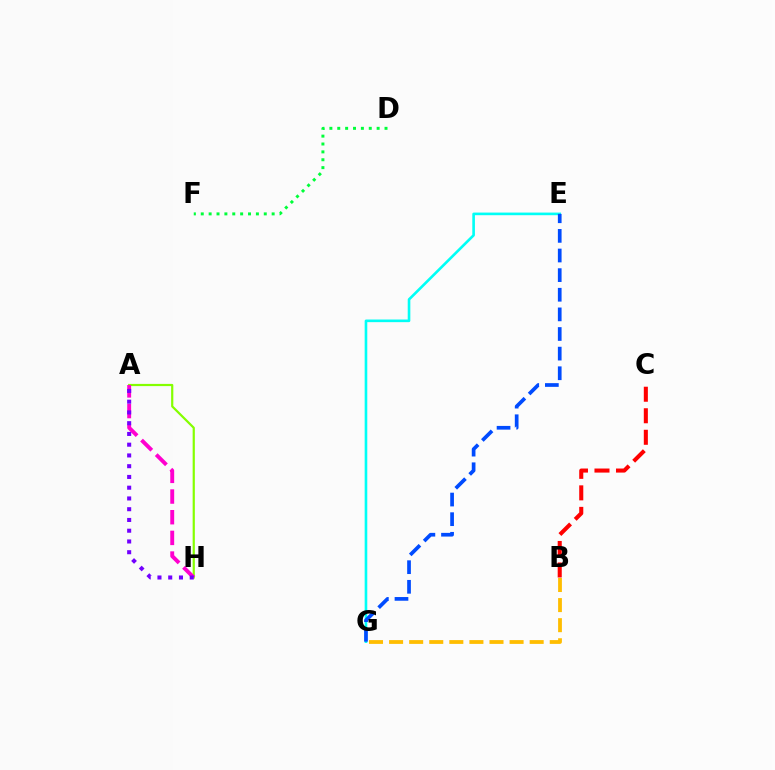{('A', 'H'): [{'color': '#84ff00', 'line_style': 'solid', 'thickness': 1.59}, {'color': '#ff00cf', 'line_style': 'dashed', 'thickness': 2.81}, {'color': '#7200ff', 'line_style': 'dotted', 'thickness': 2.92}], ('D', 'F'): [{'color': '#00ff39', 'line_style': 'dotted', 'thickness': 2.14}], ('E', 'G'): [{'color': '#00fff6', 'line_style': 'solid', 'thickness': 1.89}, {'color': '#004bff', 'line_style': 'dashed', 'thickness': 2.67}], ('B', 'G'): [{'color': '#ffbd00', 'line_style': 'dashed', 'thickness': 2.73}], ('B', 'C'): [{'color': '#ff0000', 'line_style': 'dashed', 'thickness': 2.92}]}